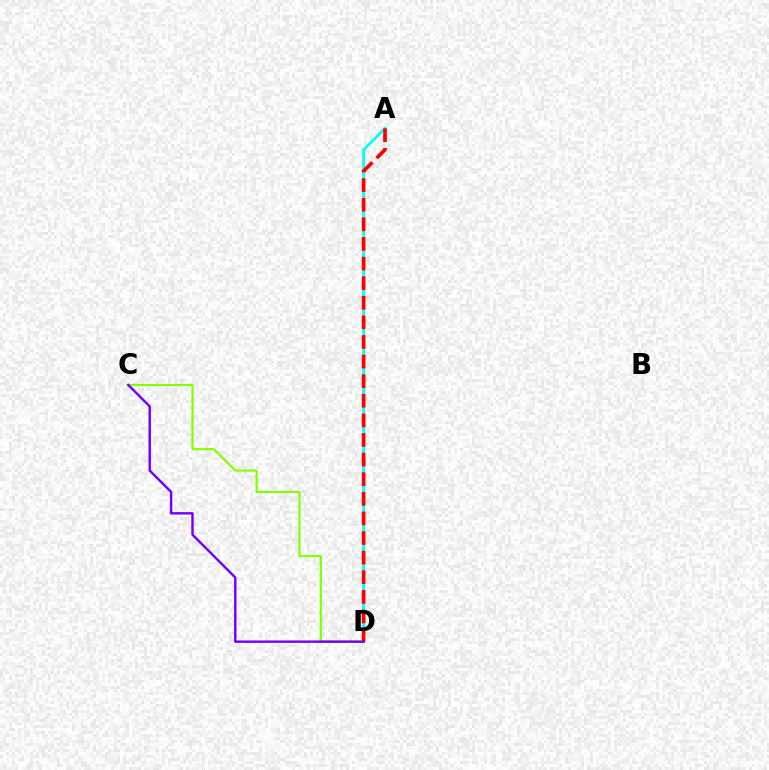{('A', 'D'): [{'color': '#00fff6', 'line_style': 'solid', 'thickness': 2.0}, {'color': '#ff0000', 'line_style': 'dashed', 'thickness': 2.66}], ('C', 'D'): [{'color': '#84ff00', 'line_style': 'solid', 'thickness': 1.56}, {'color': '#7200ff', 'line_style': 'solid', 'thickness': 1.75}]}